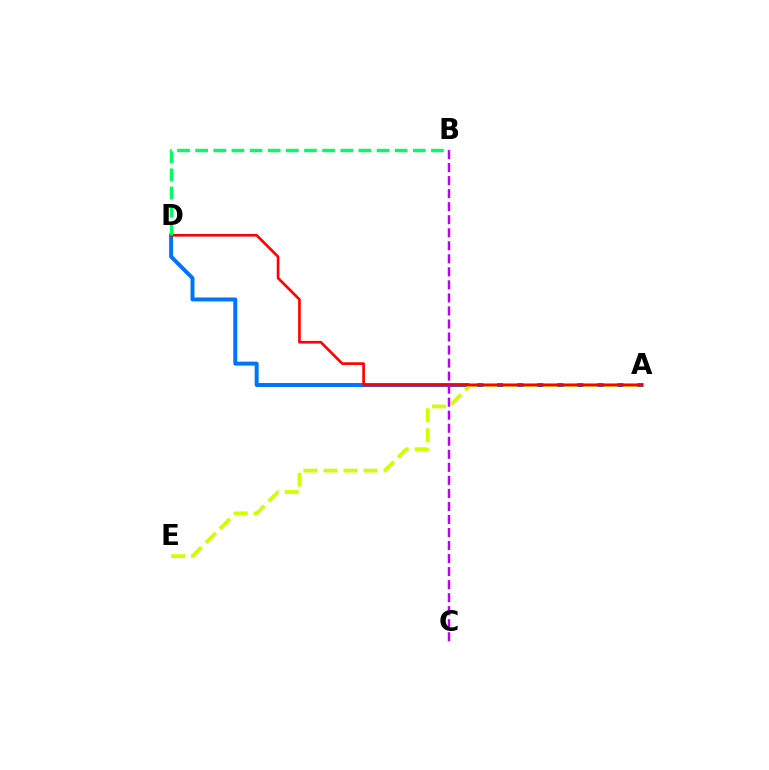{('A', 'D'): [{'color': '#0074ff', 'line_style': 'solid', 'thickness': 2.84}, {'color': '#ff0000', 'line_style': 'solid', 'thickness': 1.91}], ('A', 'E'): [{'color': '#d1ff00', 'line_style': 'dashed', 'thickness': 2.72}], ('B', 'C'): [{'color': '#b900ff', 'line_style': 'dashed', 'thickness': 1.77}], ('B', 'D'): [{'color': '#00ff5c', 'line_style': 'dashed', 'thickness': 2.46}]}